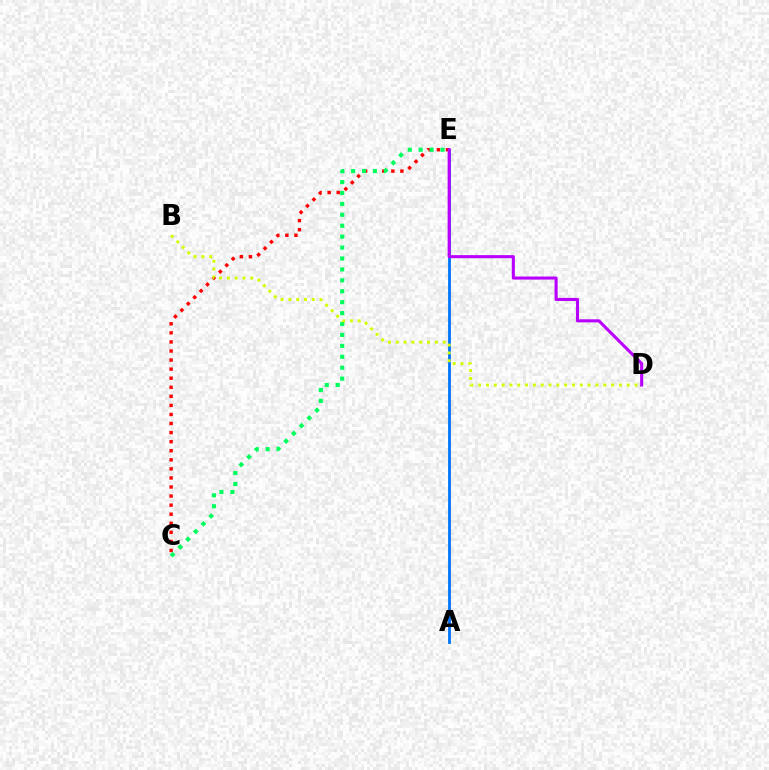{('C', 'E'): [{'color': '#ff0000', 'line_style': 'dotted', 'thickness': 2.46}, {'color': '#00ff5c', 'line_style': 'dotted', 'thickness': 2.97}], ('A', 'E'): [{'color': '#0074ff', 'line_style': 'solid', 'thickness': 2.03}], ('B', 'D'): [{'color': '#d1ff00', 'line_style': 'dotted', 'thickness': 2.12}], ('D', 'E'): [{'color': '#b900ff', 'line_style': 'solid', 'thickness': 2.21}]}